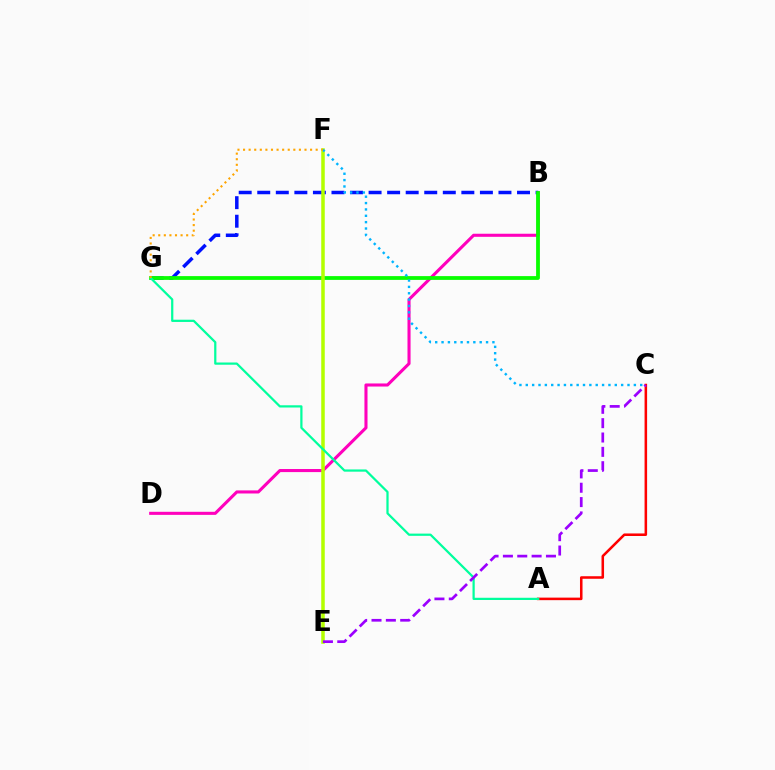{('B', 'D'): [{'color': '#ff00bd', 'line_style': 'solid', 'thickness': 2.22}], ('B', 'G'): [{'color': '#0010ff', 'line_style': 'dashed', 'thickness': 2.52}, {'color': '#08ff00', 'line_style': 'solid', 'thickness': 2.72}], ('A', 'C'): [{'color': '#ff0000', 'line_style': 'solid', 'thickness': 1.83}], ('E', 'F'): [{'color': '#b3ff00', 'line_style': 'solid', 'thickness': 2.53}], ('A', 'G'): [{'color': '#00ff9d', 'line_style': 'solid', 'thickness': 1.61}], ('C', 'F'): [{'color': '#00b5ff', 'line_style': 'dotted', 'thickness': 1.73}], ('C', 'E'): [{'color': '#9b00ff', 'line_style': 'dashed', 'thickness': 1.95}], ('F', 'G'): [{'color': '#ffa500', 'line_style': 'dotted', 'thickness': 1.52}]}